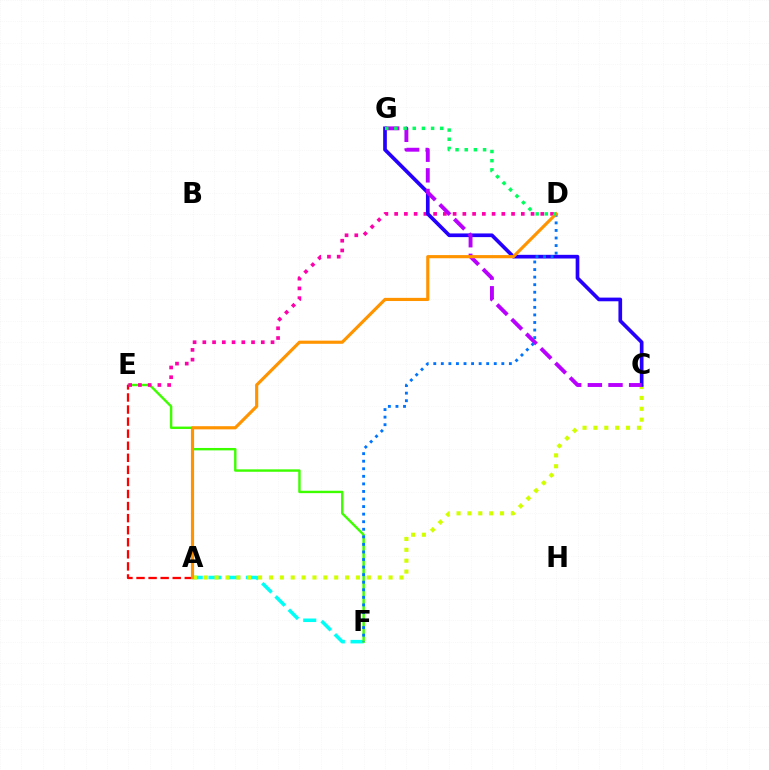{('A', 'F'): [{'color': '#00fff6', 'line_style': 'dashed', 'thickness': 2.55}], ('E', 'F'): [{'color': '#3dff00', 'line_style': 'solid', 'thickness': 1.73}], ('A', 'E'): [{'color': '#ff0000', 'line_style': 'dashed', 'thickness': 1.64}], ('D', 'E'): [{'color': '#ff00ac', 'line_style': 'dotted', 'thickness': 2.65}], ('A', 'C'): [{'color': '#d1ff00', 'line_style': 'dotted', 'thickness': 2.95}], ('C', 'G'): [{'color': '#2500ff', 'line_style': 'solid', 'thickness': 2.65}, {'color': '#b900ff', 'line_style': 'dashed', 'thickness': 2.8}], ('D', 'F'): [{'color': '#0074ff', 'line_style': 'dotted', 'thickness': 2.05}], ('A', 'D'): [{'color': '#ff9400', 'line_style': 'solid', 'thickness': 2.27}], ('D', 'G'): [{'color': '#00ff5c', 'line_style': 'dotted', 'thickness': 2.49}]}